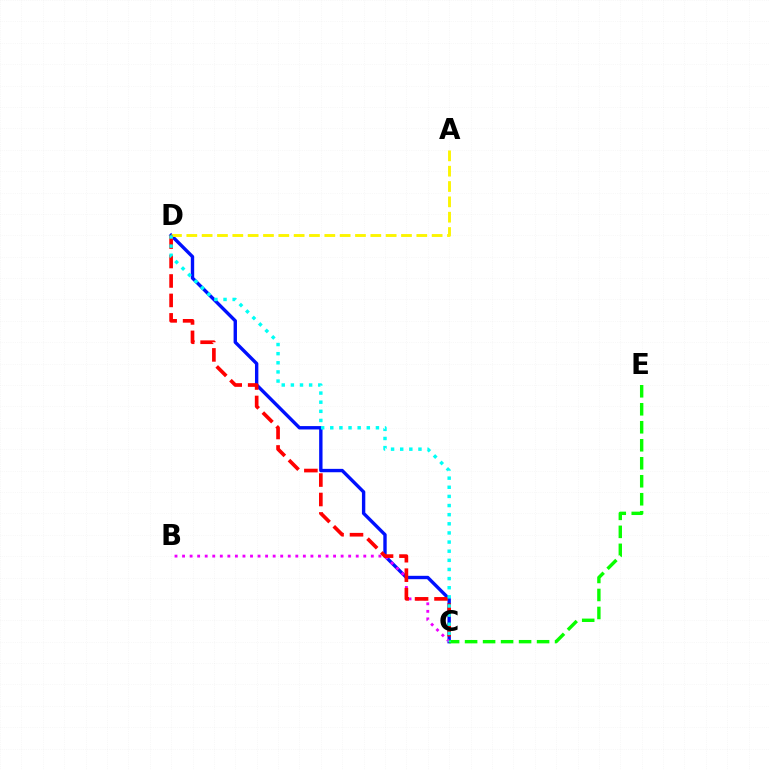{('C', 'D'): [{'color': '#0010ff', 'line_style': 'solid', 'thickness': 2.43}, {'color': '#ff0000', 'line_style': 'dashed', 'thickness': 2.64}, {'color': '#00fff6', 'line_style': 'dotted', 'thickness': 2.48}], ('B', 'C'): [{'color': '#ee00ff', 'line_style': 'dotted', 'thickness': 2.05}], ('A', 'D'): [{'color': '#fcf500', 'line_style': 'dashed', 'thickness': 2.08}], ('C', 'E'): [{'color': '#08ff00', 'line_style': 'dashed', 'thickness': 2.44}]}